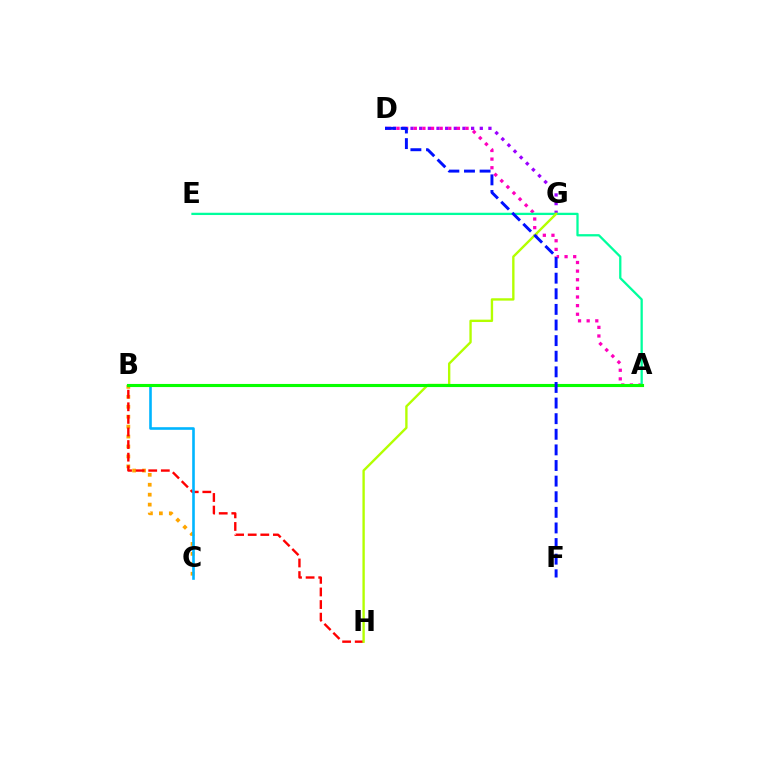{('D', 'G'): [{'color': '#9b00ff', 'line_style': 'dotted', 'thickness': 2.35}], ('B', 'C'): [{'color': '#ffa500', 'line_style': 'dotted', 'thickness': 2.7}, {'color': '#00b5ff', 'line_style': 'solid', 'thickness': 1.89}], ('B', 'H'): [{'color': '#ff0000', 'line_style': 'dashed', 'thickness': 1.71}], ('A', 'D'): [{'color': '#ff00bd', 'line_style': 'dotted', 'thickness': 2.34}], ('A', 'E'): [{'color': '#00ff9d', 'line_style': 'solid', 'thickness': 1.64}], ('G', 'H'): [{'color': '#b3ff00', 'line_style': 'solid', 'thickness': 1.7}], ('A', 'B'): [{'color': '#08ff00', 'line_style': 'solid', 'thickness': 2.24}], ('D', 'F'): [{'color': '#0010ff', 'line_style': 'dashed', 'thickness': 2.12}]}